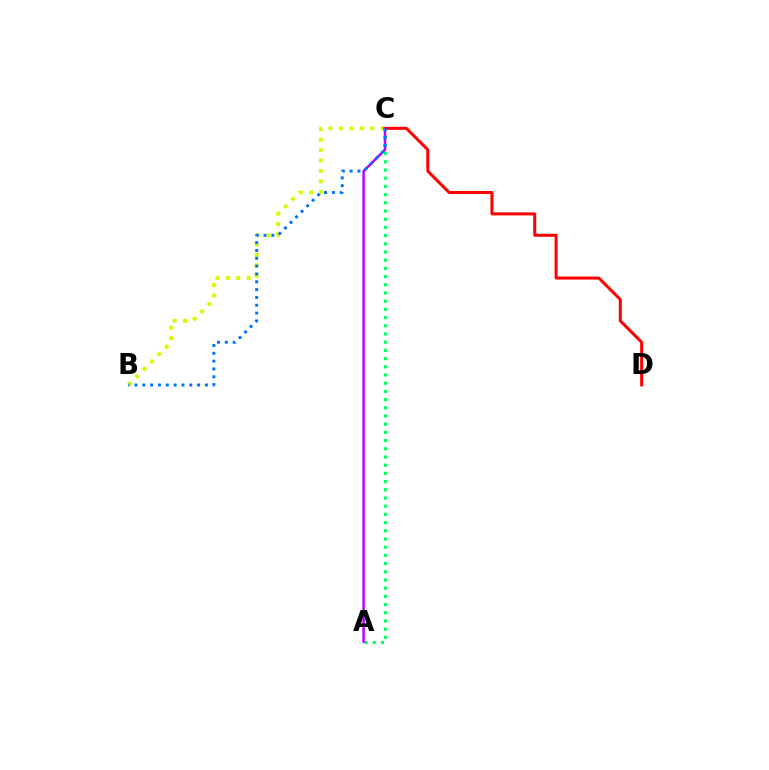{('B', 'C'): [{'color': '#d1ff00', 'line_style': 'dotted', 'thickness': 2.83}, {'color': '#0074ff', 'line_style': 'dotted', 'thickness': 2.13}], ('A', 'C'): [{'color': '#00ff5c', 'line_style': 'dotted', 'thickness': 2.23}, {'color': '#b900ff', 'line_style': 'solid', 'thickness': 1.79}], ('C', 'D'): [{'color': '#ff0000', 'line_style': 'solid', 'thickness': 2.17}]}